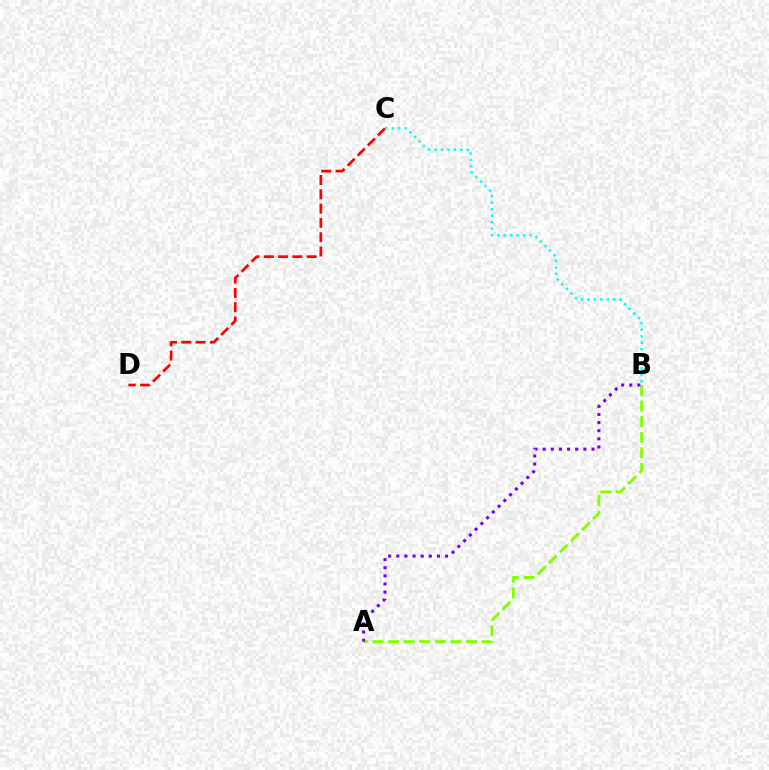{('A', 'B'): [{'color': '#84ff00', 'line_style': 'dashed', 'thickness': 2.12}, {'color': '#7200ff', 'line_style': 'dotted', 'thickness': 2.21}], ('C', 'D'): [{'color': '#ff0000', 'line_style': 'dashed', 'thickness': 1.94}], ('B', 'C'): [{'color': '#00fff6', 'line_style': 'dotted', 'thickness': 1.76}]}